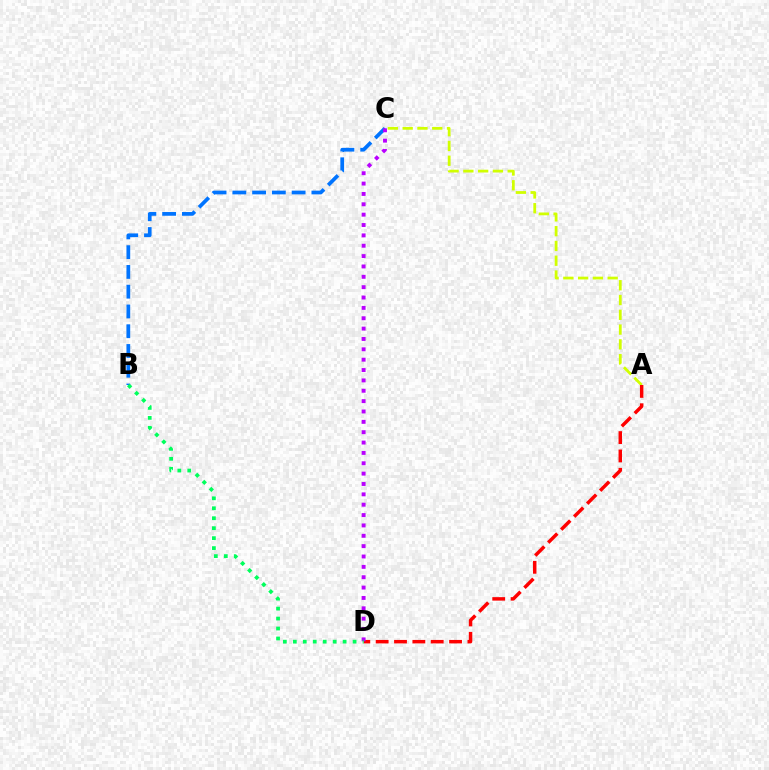{('A', 'C'): [{'color': '#d1ff00', 'line_style': 'dashed', 'thickness': 2.01}], ('A', 'D'): [{'color': '#ff0000', 'line_style': 'dashed', 'thickness': 2.49}], ('B', 'C'): [{'color': '#0074ff', 'line_style': 'dashed', 'thickness': 2.69}], ('C', 'D'): [{'color': '#b900ff', 'line_style': 'dotted', 'thickness': 2.81}], ('B', 'D'): [{'color': '#00ff5c', 'line_style': 'dotted', 'thickness': 2.71}]}